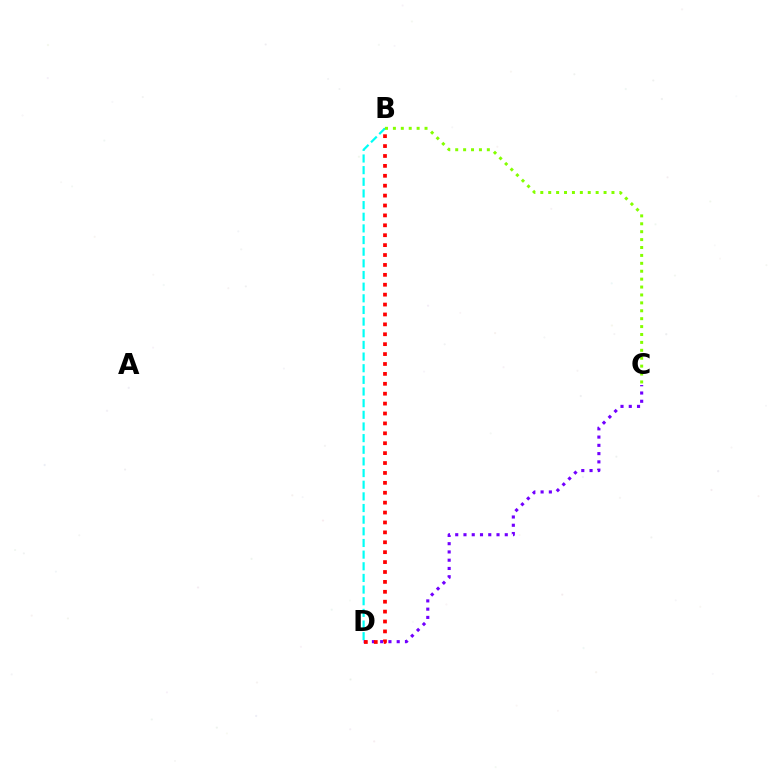{('B', 'D'): [{'color': '#00fff6', 'line_style': 'dashed', 'thickness': 1.58}, {'color': '#ff0000', 'line_style': 'dotted', 'thickness': 2.69}], ('C', 'D'): [{'color': '#7200ff', 'line_style': 'dotted', 'thickness': 2.24}], ('B', 'C'): [{'color': '#84ff00', 'line_style': 'dotted', 'thickness': 2.15}]}